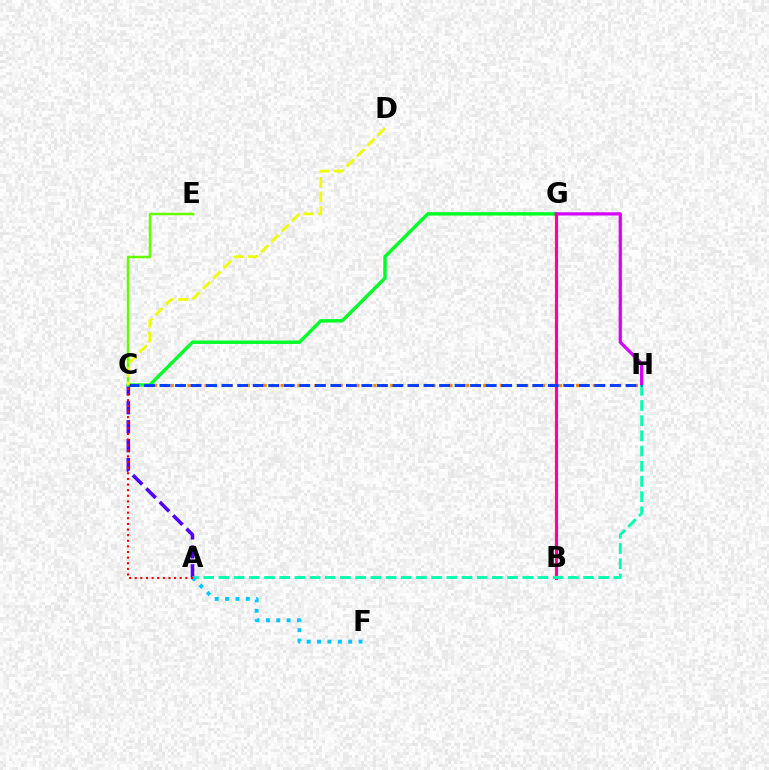{('A', 'C'): [{'color': '#4f00ff', 'line_style': 'dashed', 'thickness': 2.58}, {'color': '#ff0000', 'line_style': 'dotted', 'thickness': 1.53}], ('C', 'G'): [{'color': '#00ff27', 'line_style': 'solid', 'thickness': 2.45}], ('G', 'H'): [{'color': '#d600ff', 'line_style': 'solid', 'thickness': 2.33}], ('B', 'G'): [{'color': '#ff00a0', 'line_style': 'solid', 'thickness': 2.28}], ('C', 'H'): [{'color': '#ff8800', 'line_style': 'dotted', 'thickness': 2.29}, {'color': '#003fff', 'line_style': 'dashed', 'thickness': 2.11}], ('A', 'H'): [{'color': '#00ffaf', 'line_style': 'dashed', 'thickness': 2.06}], ('A', 'F'): [{'color': '#00c7ff', 'line_style': 'dotted', 'thickness': 2.82}], ('C', 'E'): [{'color': '#66ff00', 'line_style': 'solid', 'thickness': 1.8}], ('C', 'D'): [{'color': '#eeff00', 'line_style': 'dashed', 'thickness': 1.99}]}